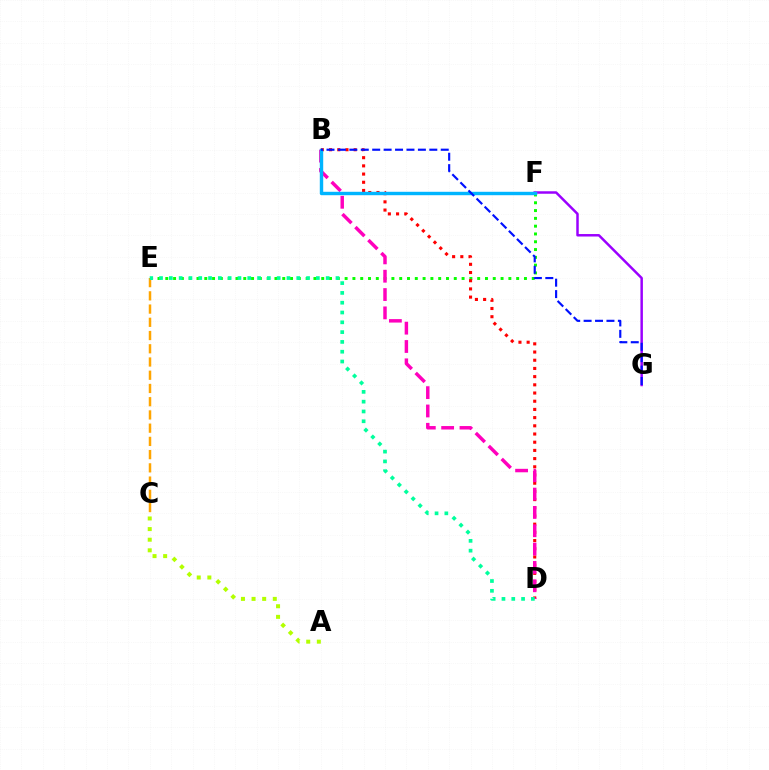{('F', 'G'): [{'color': '#9b00ff', 'line_style': 'solid', 'thickness': 1.79}], ('C', 'E'): [{'color': '#ffa500', 'line_style': 'dashed', 'thickness': 1.8}], ('E', 'F'): [{'color': '#08ff00', 'line_style': 'dotted', 'thickness': 2.12}], ('B', 'D'): [{'color': '#ff0000', 'line_style': 'dotted', 'thickness': 2.23}, {'color': '#ff00bd', 'line_style': 'dashed', 'thickness': 2.49}], ('D', 'E'): [{'color': '#00ff9d', 'line_style': 'dotted', 'thickness': 2.66}], ('B', 'F'): [{'color': '#00b5ff', 'line_style': 'solid', 'thickness': 2.46}], ('B', 'G'): [{'color': '#0010ff', 'line_style': 'dashed', 'thickness': 1.55}], ('A', 'C'): [{'color': '#b3ff00', 'line_style': 'dotted', 'thickness': 2.88}]}